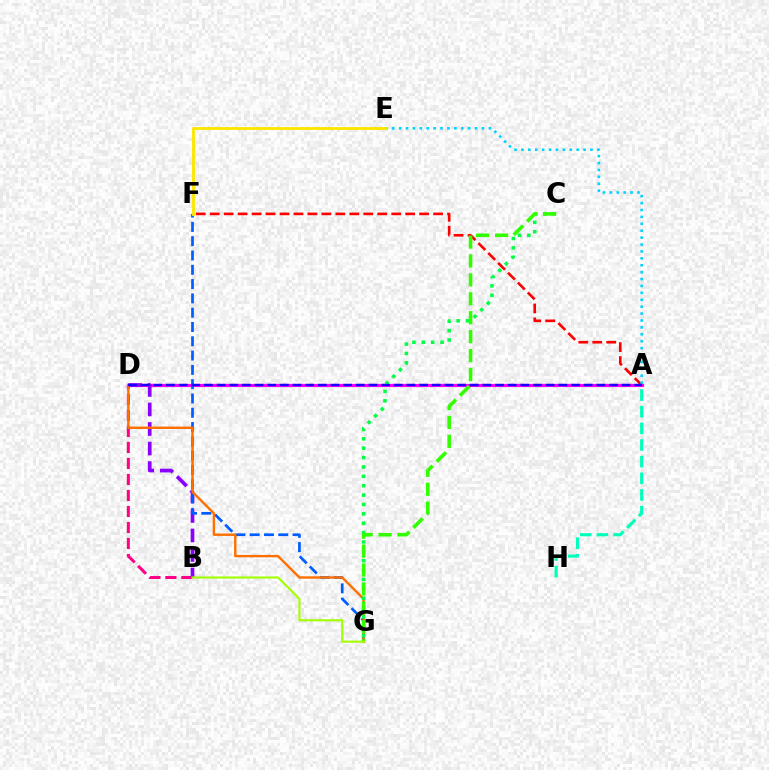{('B', 'D'): [{'color': '#ff0088', 'line_style': 'dashed', 'thickness': 2.17}, {'color': '#8a00ff', 'line_style': 'dashed', 'thickness': 2.65}], ('A', 'F'): [{'color': '#ff0000', 'line_style': 'dashed', 'thickness': 1.9}], ('A', 'H'): [{'color': '#00ffbb', 'line_style': 'dashed', 'thickness': 2.26}], ('A', 'D'): [{'color': '#fa00f9', 'line_style': 'solid', 'thickness': 2.3}, {'color': '#1900ff', 'line_style': 'dashed', 'thickness': 1.72}], ('F', 'G'): [{'color': '#005dff', 'line_style': 'dashed', 'thickness': 1.94}], ('A', 'E'): [{'color': '#00d3ff', 'line_style': 'dotted', 'thickness': 1.88}], ('D', 'G'): [{'color': '#ff7000', 'line_style': 'solid', 'thickness': 1.74}], ('C', 'G'): [{'color': '#00ff45', 'line_style': 'dotted', 'thickness': 2.55}, {'color': '#31ff00', 'line_style': 'dashed', 'thickness': 2.57}], ('B', 'G'): [{'color': '#a2ff00', 'line_style': 'solid', 'thickness': 1.53}], ('E', 'F'): [{'color': '#ffe600', 'line_style': 'solid', 'thickness': 2.06}]}